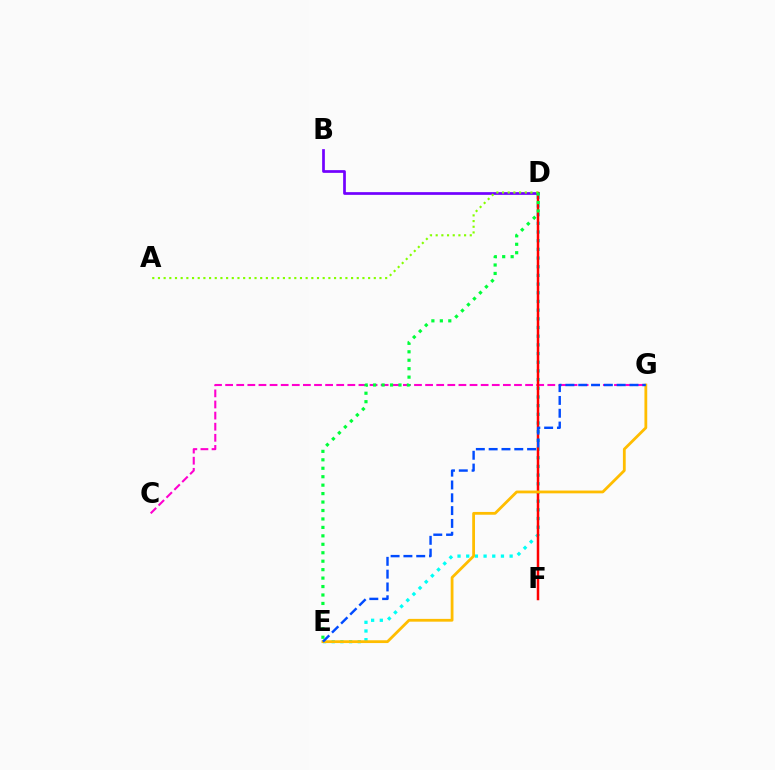{('D', 'E'): [{'color': '#00fff6', 'line_style': 'dotted', 'thickness': 2.36}, {'color': '#00ff39', 'line_style': 'dotted', 'thickness': 2.3}], ('C', 'G'): [{'color': '#ff00cf', 'line_style': 'dashed', 'thickness': 1.51}], ('B', 'D'): [{'color': '#7200ff', 'line_style': 'solid', 'thickness': 1.96}], ('D', 'F'): [{'color': '#ff0000', 'line_style': 'solid', 'thickness': 1.8}], ('A', 'D'): [{'color': '#84ff00', 'line_style': 'dotted', 'thickness': 1.54}], ('E', 'G'): [{'color': '#ffbd00', 'line_style': 'solid', 'thickness': 2.01}, {'color': '#004bff', 'line_style': 'dashed', 'thickness': 1.74}]}